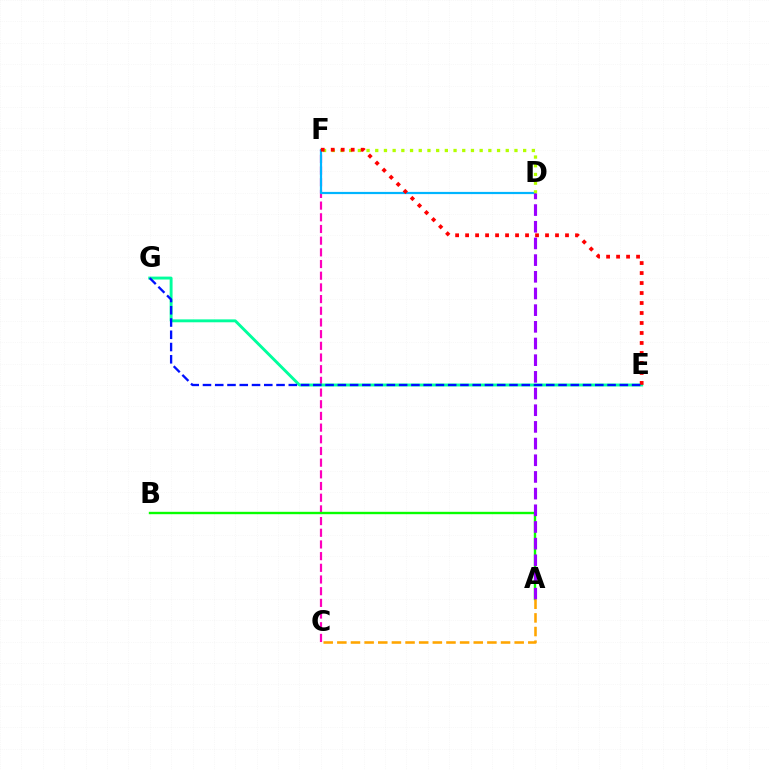{('C', 'F'): [{'color': '#ff00bd', 'line_style': 'dashed', 'thickness': 1.59}], ('D', 'F'): [{'color': '#00b5ff', 'line_style': 'solid', 'thickness': 1.59}, {'color': '#b3ff00', 'line_style': 'dotted', 'thickness': 2.36}], ('A', 'B'): [{'color': '#08ff00', 'line_style': 'solid', 'thickness': 1.72}], ('E', 'G'): [{'color': '#00ff9d', 'line_style': 'solid', 'thickness': 2.09}, {'color': '#0010ff', 'line_style': 'dashed', 'thickness': 1.67}], ('A', 'D'): [{'color': '#9b00ff', 'line_style': 'dashed', 'thickness': 2.27}], ('A', 'C'): [{'color': '#ffa500', 'line_style': 'dashed', 'thickness': 1.85}], ('E', 'F'): [{'color': '#ff0000', 'line_style': 'dotted', 'thickness': 2.71}]}